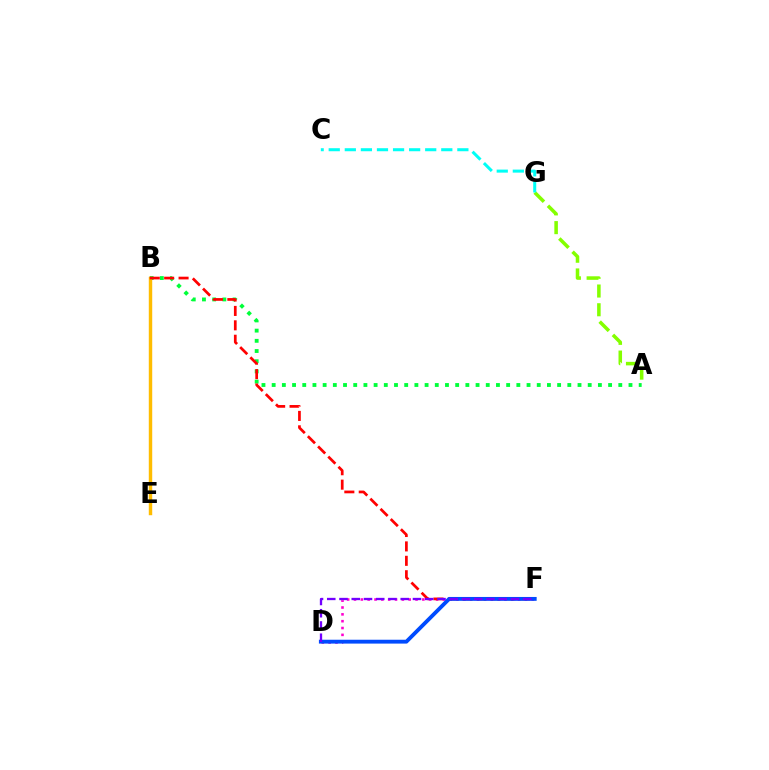{('A', 'B'): [{'color': '#00ff39', 'line_style': 'dotted', 'thickness': 2.77}], ('B', 'E'): [{'color': '#ffbd00', 'line_style': 'solid', 'thickness': 2.47}], ('A', 'G'): [{'color': '#84ff00', 'line_style': 'dashed', 'thickness': 2.54}], ('D', 'F'): [{'color': '#ff00cf', 'line_style': 'dotted', 'thickness': 1.86}, {'color': '#004bff', 'line_style': 'solid', 'thickness': 2.77}, {'color': '#7200ff', 'line_style': 'dashed', 'thickness': 1.66}], ('B', 'F'): [{'color': '#ff0000', 'line_style': 'dashed', 'thickness': 1.96}], ('C', 'G'): [{'color': '#00fff6', 'line_style': 'dashed', 'thickness': 2.18}]}